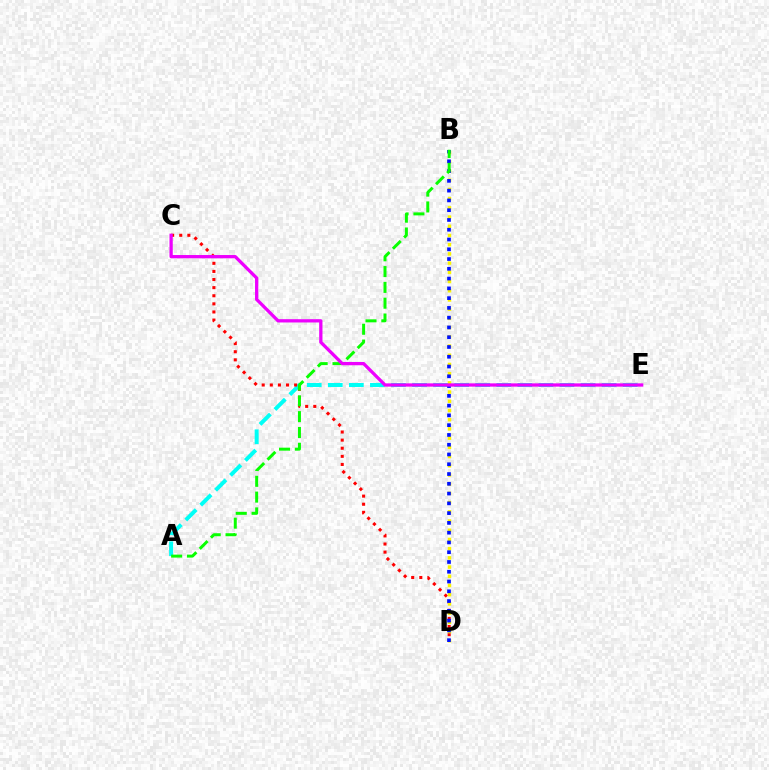{('A', 'E'): [{'color': '#00fff6', 'line_style': 'dashed', 'thickness': 2.86}], ('C', 'D'): [{'color': '#ff0000', 'line_style': 'dotted', 'thickness': 2.2}], ('B', 'D'): [{'color': '#fcf500', 'line_style': 'dotted', 'thickness': 2.5}, {'color': '#0010ff', 'line_style': 'dotted', 'thickness': 2.66}], ('A', 'B'): [{'color': '#08ff00', 'line_style': 'dashed', 'thickness': 2.15}], ('C', 'E'): [{'color': '#ee00ff', 'line_style': 'solid', 'thickness': 2.36}]}